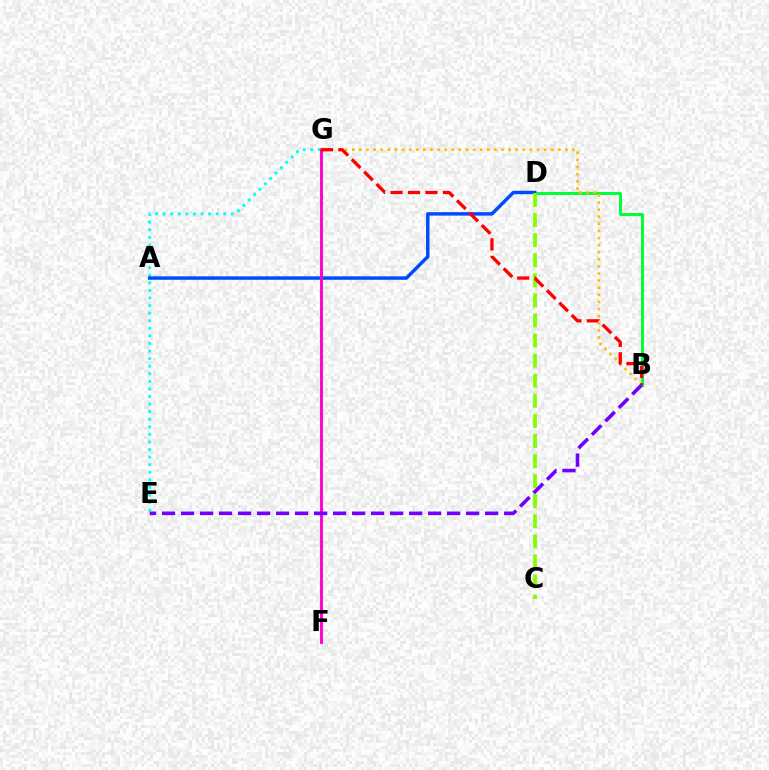{('B', 'D'): [{'color': '#00ff39', 'line_style': 'solid', 'thickness': 2.14}], ('B', 'G'): [{'color': '#ffbd00', 'line_style': 'dotted', 'thickness': 1.93}, {'color': '#ff0000', 'line_style': 'dashed', 'thickness': 2.37}], ('E', 'G'): [{'color': '#00fff6', 'line_style': 'dotted', 'thickness': 2.06}], ('A', 'D'): [{'color': '#004bff', 'line_style': 'solid', 'thickness': 2.49}], ('F', 'G'): [{'color': '#ff00cf', 'line_style': 'solid', 'thickness': 2.1}], ('C', 'D'): [{'color': '#84ff00', 'line_style': 'dashed', 'thickness': 2.73}], ('B', 'E'): [{'color': '#7200ff', 'line_style': 'dashed', 'thickness': 2.58}]}